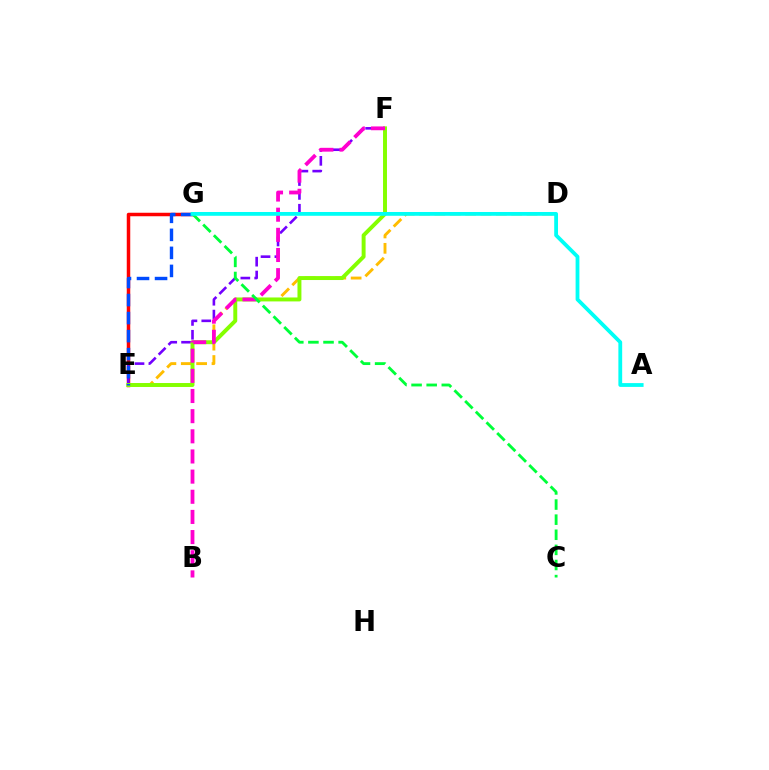{('E', 'G'): [{'color': '#ff0000', 'line_style': 'solid', 'thickness': 2.51}, {'color': '#004bff', 'line_style': 'dashed', 'thickness': 2.45}], ('E', 'F'): [{'color': '#7200ff', 'line_style': 'dashed', 'thickness': 1.88}, {'color': '#84ff00', 'line_style': 'solid', 'thickness': 2.84}], ('D', 'E'): [{'color': '#ffbd00', 'line_style': 'dashed', 'thickness': 2.09}], ('B', 'F'): [{'color': '#ff00cf', 'line_style': 'dashed', 'thickness': 2.74}], ('C', 'G'): [{'color': '#00ff39', 'line_style': 'dashed', 'thickness': 2.05}], ('A', 'G'): [{'color': '#00fff6', 'line_style': 'solid', 'thickness': 2.73}]}